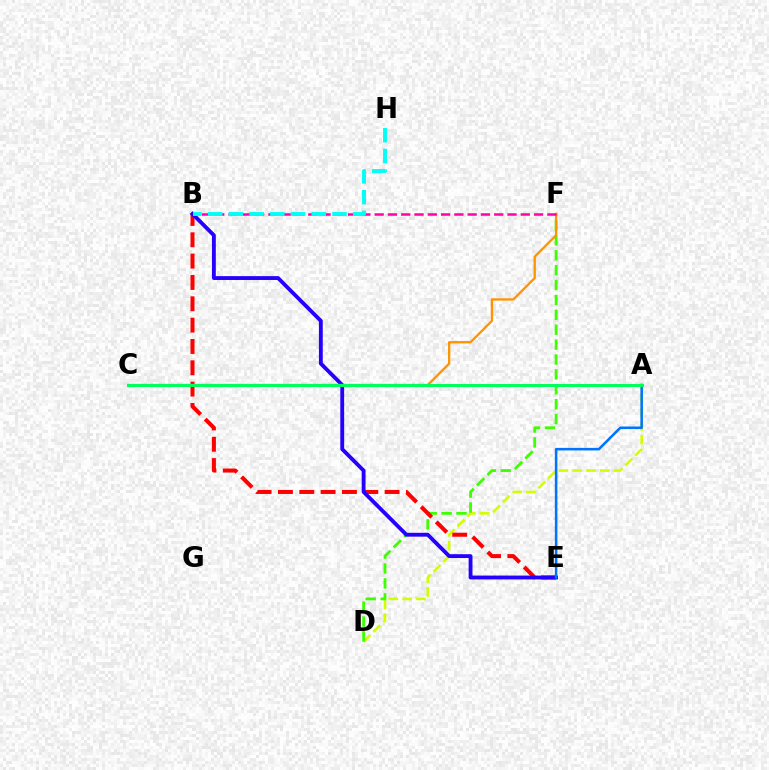{('A', 'C'): [{'color': '#b900ff', 'line_style': 'solid', 'thickness': 1.87}, {'color': '#00ff5c', 'line_style': 'solid', 'thickness': 2.16}], ('A', 'D'): [{'color': '#d1ff00', 'line_style': 'dashed', 'thickness': 1.87}], ('D', 'F'): [{'color': '#3dff00', 'line_style': 'dashed', 'thickness': 2.02}], ('B', 'E'): [{'color': '#ff0000', 'line_style': 'dashed', 'thickness': 2.9}, {'color': '#2500ff', 'line_style': 'solid', 'thickness': 2.77}], ('A', 'E'): [{'color': '#0074ff', 'line_style': 'solid', 'thickness': 1.84}], ('C', 'F'): [{'color': '#ff9400', 'line_style': 'solid', 'thickness': 1.66}], ('B', 'F'): [{'color': '#ff00ac', 'line_style': 'dashed', 'thickness': 1.8}], ('B', 'H'): [{'color': '#00fff6', 'line_style': 'dashed', 'thickness': 2.81}]}